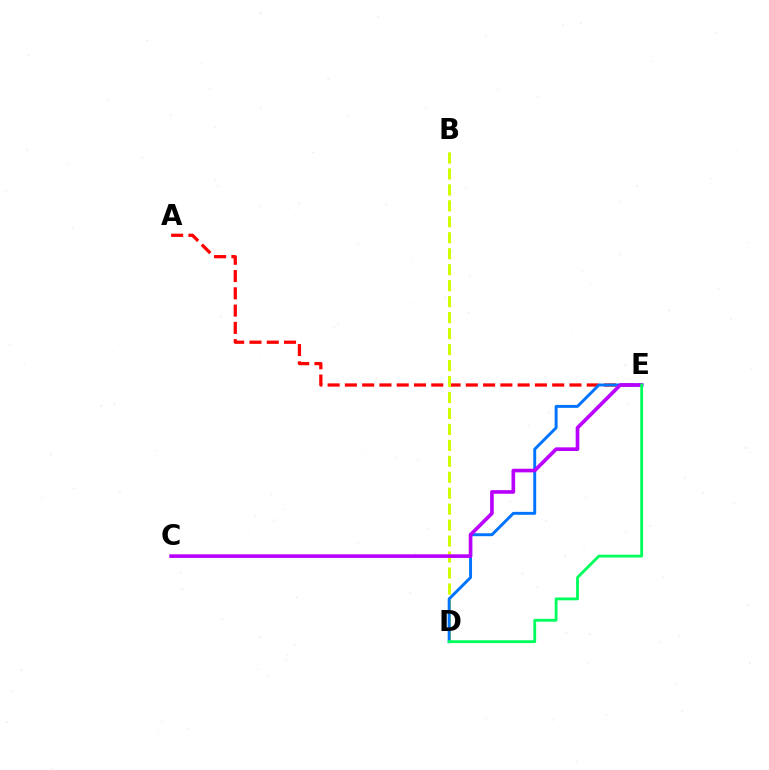{('A', 'E'): [{'color': '#ff0000', 'line_style': 'dashed', 'thickness': 2.35}], ('B', 'D'): [{'color': '#d1ff00', 'line_style': 'dashed', 'thickness': 2.17}], ('D', 'E'): [{'color': '#0074ff', 'line_style': 'solid', 'thickness': 2.12}, {'color': '#00ff5c', 'line_style': 'solid', 'thickness': 2.04}], ('C', 'E'): [{'color': '#b900ff', 'line_style': 'solid', 'thickness': 2.62}]}